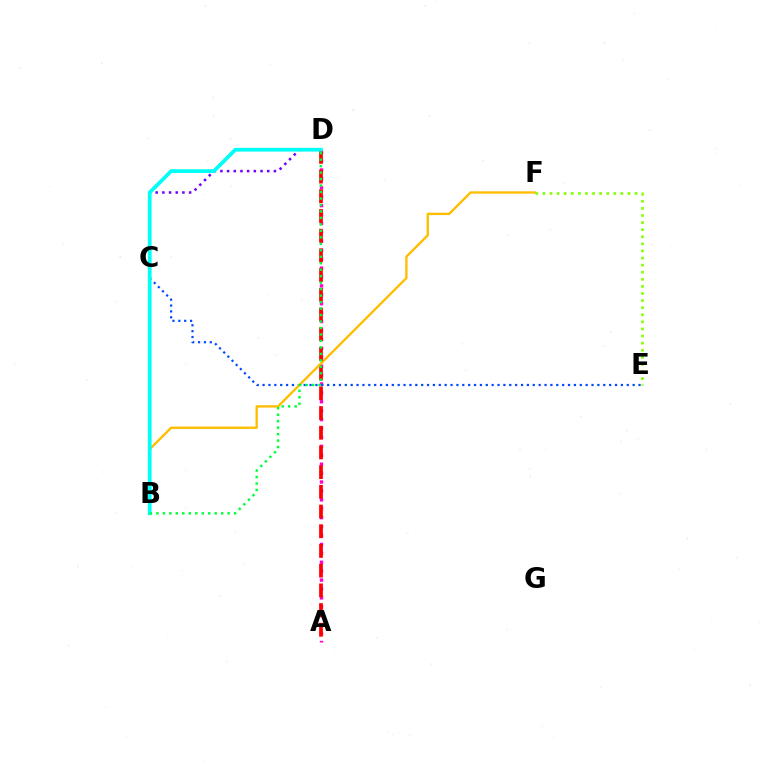{('C', 'D'): [{'color': '#7200ff', 'line_style': 'dotted', 'thickness': 1.82}], ('A', 'D'): [{'color': '#ff00cf', 'line_style': 'dotted', 'thickness': 2.42}, {'color': '#ff0000', 'line_style': 'dashed', 'thickness': 2.68}], ('C', 'E'): [{'color': '#004bff', 'line_style': 'dotted', 'thickness': 1.6}], ('B', 'F'): [{'color': '#ffbd00', 'line_style': 'solid', 'thickness': 1.69}], ('B', 'D'): [{'color': '#00fff6', 'line_style': 'solid', 'thickness': 2.71}, {'color': '#00ff39', 'line_style': 'dotted', 'thickness': 1.76}], ('E', 'F'): [{'color': '#84ff00', 'line_style': 'dotted', 'thickness': 1.93}]}